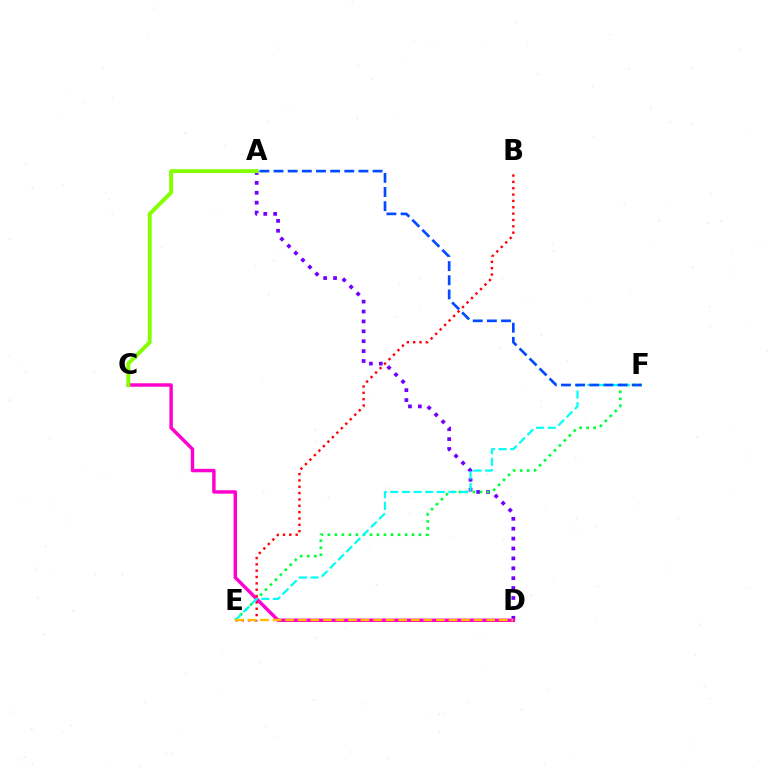{('A', 'D'): [{'color': '#7200ff', 'line_style': 'dotted', 'thickness': 2.69}], ('E', 'F'): [{'color': '#00ff39', 'line_style': 'dotted', 'thickness': 1.91}, {'color': '#00fff6', 'line_style': 'dashed', 'thickness': 1.58}], ('C', 'D'): [{'color': '#ff00cf', 'line_style': 'solid', 'thickness': 2.47}], ('B', 'E'): [{'color': '#ff0000', 'line_style': 'dotted', 'thickness': 1.72}], ('D', 'E'): [{'color': '#ffbd00', 'line_style': 'dashed', 'thickness': 1.71}], ('A', 'F'): [{'color': '#004bff', 'line_style': 'dashed', 'thickness': 1.92}], ('A', 'C'): [{'color': '#84ff00', 'line_style': 'solid', 'thickness': 2.8}]}